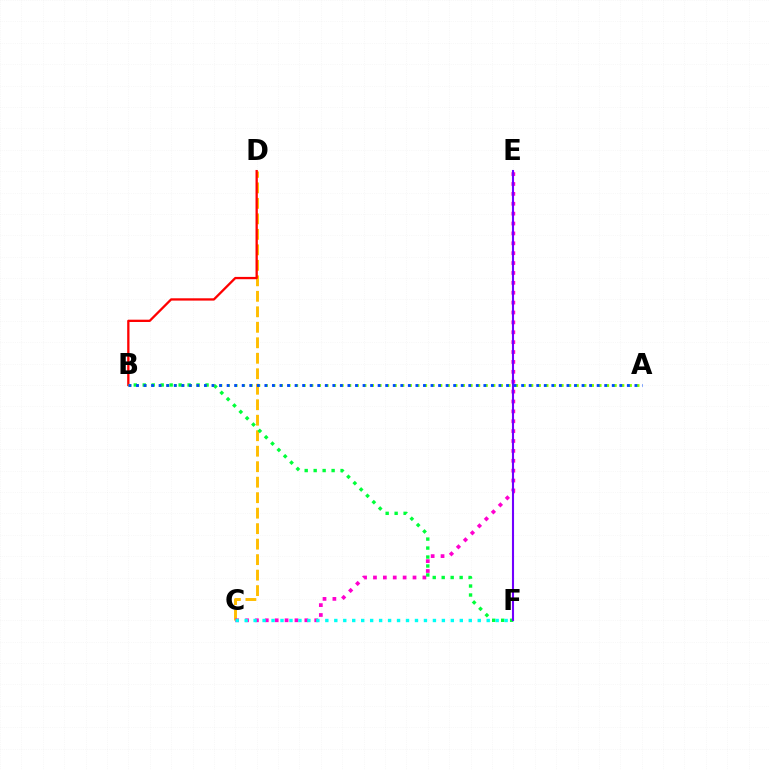{('C', 'D'): [{'color': '#ffbd00', 'line_style': 'dashed', 'thickness': 2.1}], ('C', 'E'): [{'color': '#ff00cf', 'line_style': 'dotted', 'thickness': 2.69}], ('B', 'D'): [{'color': '#ff0000', 'line_style': 'solid', 'thickness': 1.66}], ('B', 'F'): [{'color': '#00ff39', 'line_style': 'dotted', 'thickness': 2.44}], ('A', 'B'): [{'color': '#84ff00', 'line_style': 'dotted', 'thickness': 2.06}, {'color': '#004bff', 'line_style': 'dotted', 'thickness': 2.05}], ('C', 'F'): [{'color': '#00fff6', 'line_style': 'dotted', 'thickness': 2.44}], ('E', 'F'): [{'color': '#7200ff', 'line_style': 'solid', 'thickness': 1.51}]}